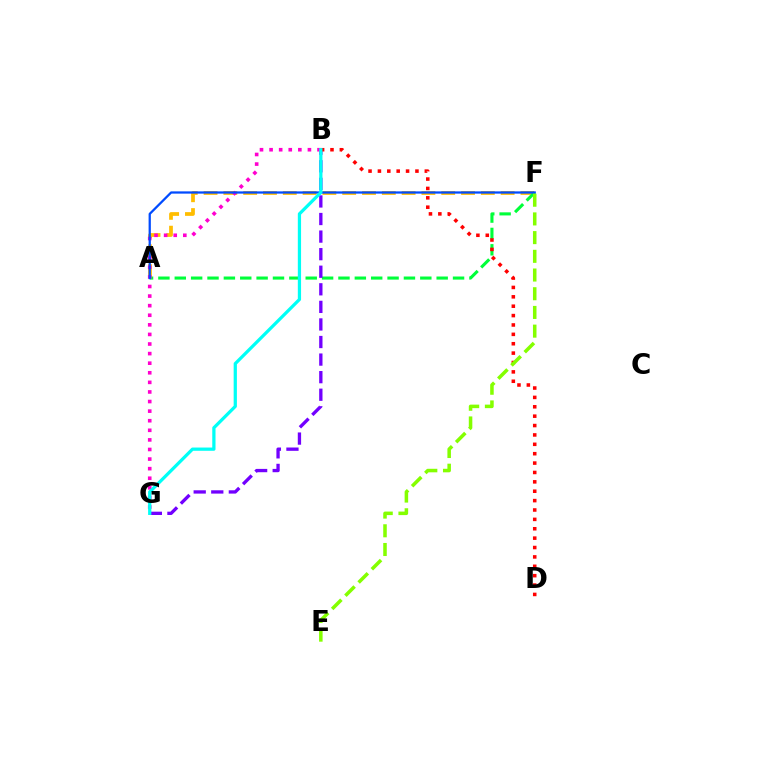{('A', 'F'): [{'color': '#ffbd00', 'line_style': 'dashed', 'thickness': 2.69}, {'color': '#00ff39', 'line_style': 'dashed', 'thickness': 2.22}, {'color': '#004bff', 'line_style': 'solid', 'thickness': 1.63}], ('B', 'G'): [{'color': '#7200ff', 'line_style': 'dashed', 'thickness': 2.39}, {'color': '#ff00cf', 'line_style': 'dotted', 'thickness': 2.61}, {'color': '#00fff6', 'line_style': 'solid', 'thickness': 2.34}], ('B', 'D'): [{'color': '#ff0000', 'line_style': 'dotted', 'thickness': 2.55}], ('E', 'F'): [{'color': '#84ff00', 'line_style': 'dashed', 'thickness': 2.54}]}